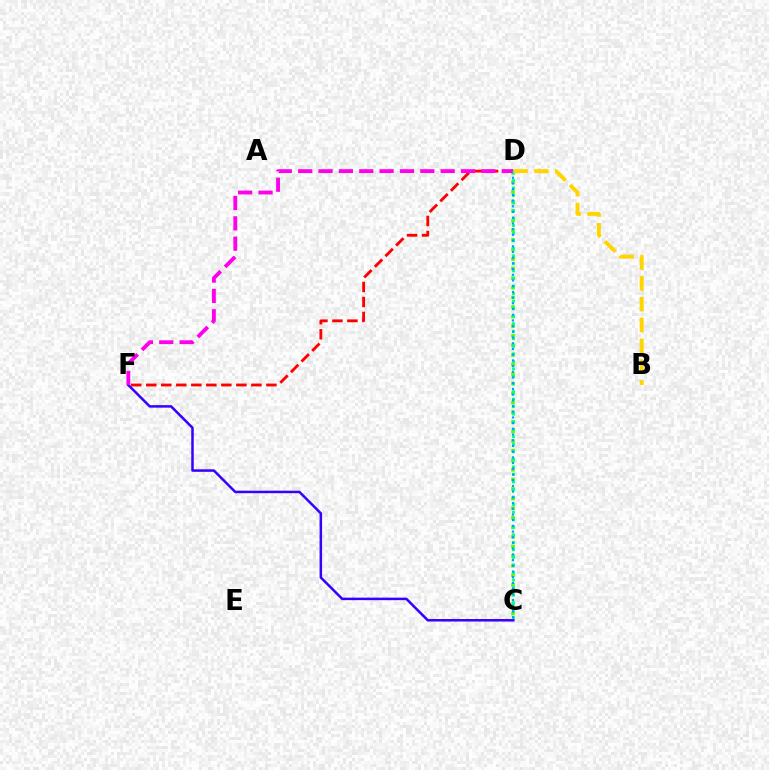{('C', 'D'): [{'color': '#4fff00', 'line_style': 'dotted', 'thickness': 2.6}, {'color': '#00ff86', 'line_style': 'dotted', 'thickness': 2.05}, {'color': '#009eff', 'line_style': 'dotted', 'thickness': 1.55}], ('D', 'F'): [{'color': '#ff0000', 'line_style': 'dashed', 'thickness': 2.04}, {'color': '#ff00ed', 'line_style': 'dashed', 'thickness': 2.77}], ('C', 'F'): [{'color': '#3700ff', 'line_style': 'solid', 'thickness': 1.81}], ('B', 'D'): [{'color': '#ffd500', 'line_style': 'dashed', 'thickness': 2.83}]}